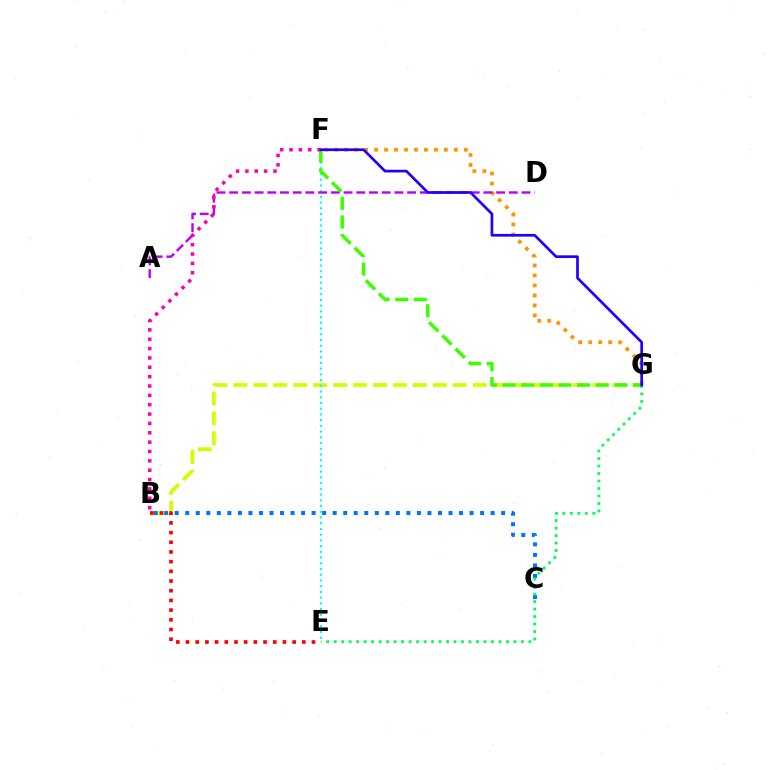{('F', 'G'): [{'color': '#ff9400', 'line_style': 'dotted', 'thickness': 2.71}, {'color': '#3dff00', 'line_style': 'dashed', 'thickness': 2.53}, {'color': '#2500ff', 'line_style': 'solid', 'thickness': 1.95}], ('B', 'G'): [{'color': '#d1ff00', 'line_style': 'dashed', 'thickness': 2.71}], ('E', 'F'): [{'color': '#00fff6', 'line_style': 'dotted', 'thickness': 1.56}], ('A', 'D'): [{'color': '#b900ff', 'line_style': 'dashed', 'thickness': 1.73}], ('B', 'C'): [{'color': '#0074ff', 'line_style': 'dotted', 'thickness': 2.86}], ('B', 'F'): [{'color': '#ff00ac', 'line_style': 'dotted', 'thickness': 2.54}], ('B', 'E'): [{'color': '#ff0000', 'line_style': 'dotted', 'thickness': 2.63}], ('E', 'G'): [{'color': '#00ff5c', 'line_style': 'dotted', 'thickness': 2.03}]}